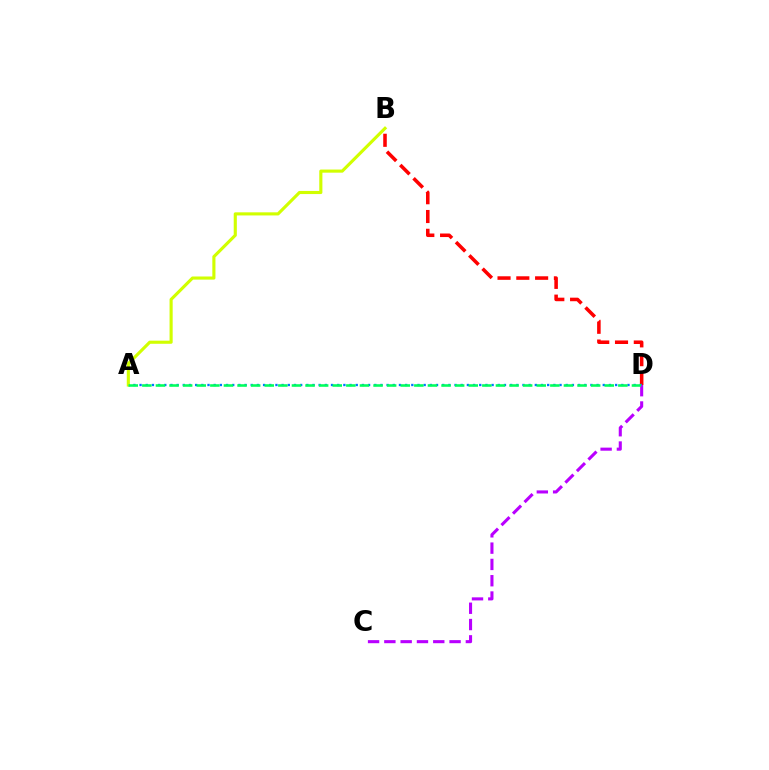{('B', 'D'): [{'color': '#ff0000', 'line_style': 'dashed', 'thickness': 2.55}], ('A', 'D'): [{'color': '#0074ff', 'line_style': 'dotted', 'thickness': 1.68}, {'color': '#00ff5c', 'line_style': 'dashed', 'thickness': 1.85}], ('C', 'D'): [{'color': '#b900ff', 'line_style': 'dashed', 'thickness': 2.21}], ('A', 'B'): [{'color': '#d1ff00', 'line_style': 'solid', 'thickness': 2.25}]}